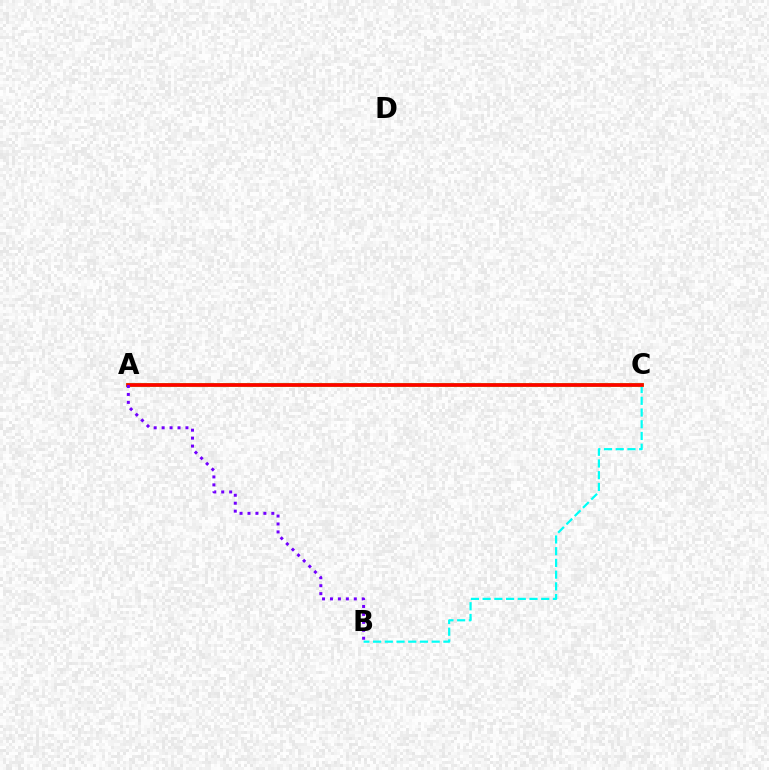{('B', 'C'): [{'color': '#00fff6', 'line_style': 'dashed', 'thickness': 1.59}], ('A', 'C'): [{'color': '#84ff00', 'line_style': 'solid', 'thickness': 2.74}, {'color': '#ff0000', 'line_style': 'solid', 'thickness': 2.63}], ('A', 'B'): [{'color': '#7200ff', 'line_style': 'dotted', 'thickness': 2.16}]}